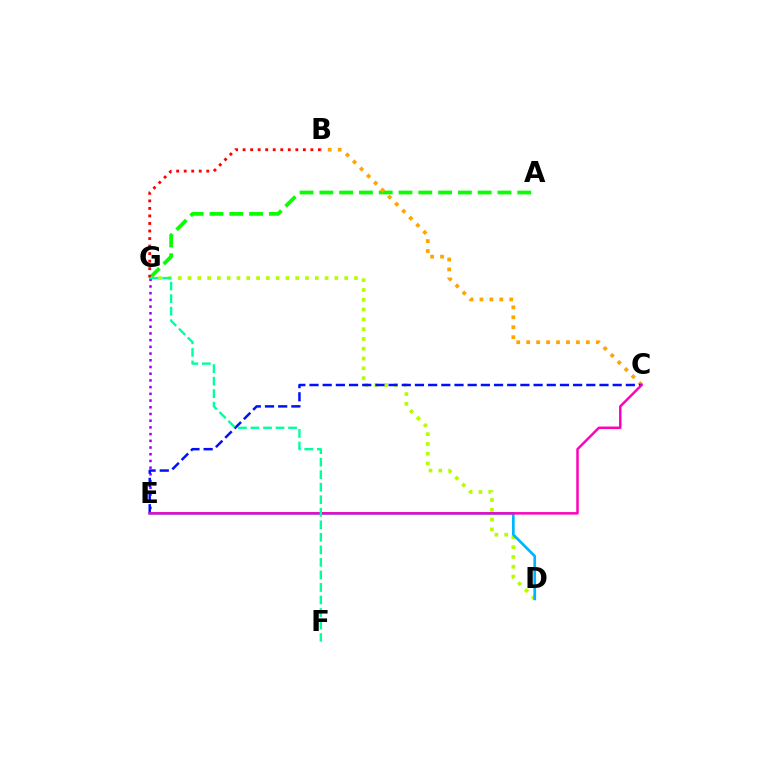{('A', 'G'): [{'color': '#08ff00', 'line_style': 'dashed', 'thickness': 2.69}], ('D', 'G'): [{'color': '#b3ff00', 'line_style': 'dotted', 'thickness': 2.66}], ('B', 'C'): [{'color': '#ffa500', 'line_style': 'dotted', 'thickness': 2.7}], ('B', 'G'): [{'color': '#ff0000', 'line_style': 'dotted', 'thickness': 2.05}], ('E', 'G'): [{'color': '#9b00ff', 'line_style': 'dotted', 'thickness': 1.82}], ('D', 'E'): [{'color': '#00b5ff', 'line_style': 'solid', 'thickness': 1.94}], ('C', 'E'): [{'color': '#0010ff', 'line_style': 'dashed', 'thickness': 1.79}, {'color': '#ff00bd', 'line_style': 'solid', 'thickness': 1.78}], ('F', 'G'): [{'color': '#00ff9d', 'line_style': 'dashed', 'thickness': 1.7}]}